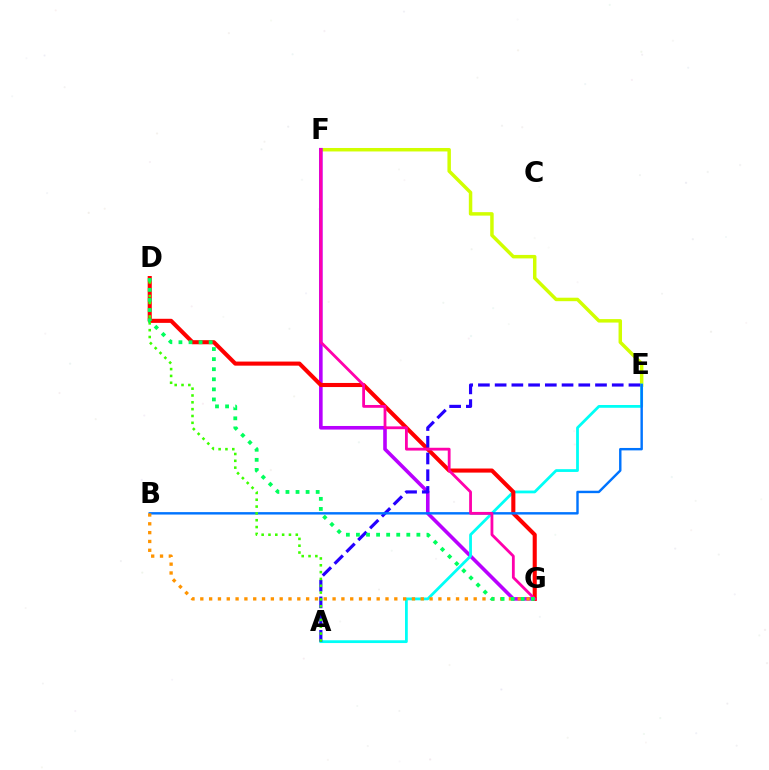{('E', 'F'): [{'color': '#d1ff00', 'line_style': 'solid', 'thickness': 2.5}], ('F', 'G'): [{'color': '#b900ff', 'line_style': 'solid', 'thickness': 2.59}, {'color': '#ff00ac', 'line_style': 'solid', 'thickness': 2.02}], ('A', 'E'): [{'color': '#00fff6', 'line_style': 'solid', 'thickness': 2.0}, {'color': '#2500ff', 'line_style': 'dashed', 'thickness': 2.27}], ('D', 'G'): [{'color': '#ff0000', 'line_style': 'solid', 'thickness': 2.94}, {'color': '#00ff5c', 'line_style': 'dotted', 'thickness': 2.74}], ('B', 'E'): [{'color': '#0074ff', 'line_style': 'solid', 'thickness': 1.74}], ('A', 'D'): [{'color': '#3dff00', 'line_style': 'dotted', 'thickness': 1.85}], ('B', 'G'): [{'color': '#ff9400', 'line_style': 'dotted', 'thickness': 2.4}]}